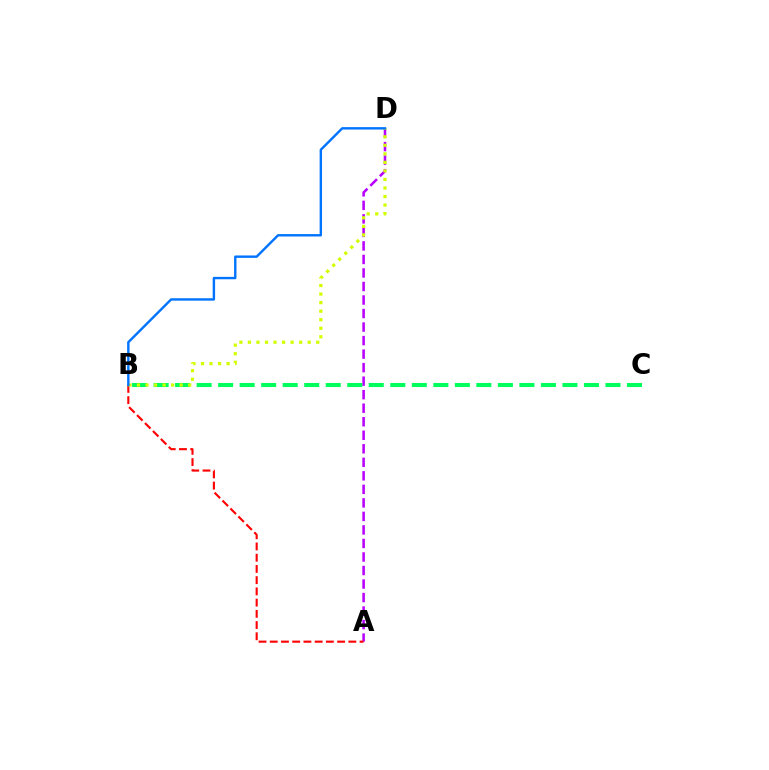{('A', 'D'): [{'color': '#b900ff', 'line_style': 'dashed', 'thickness': 1.84}], ('A', 'B'): [{'color': '#ff0000', 'line_style': 'dashed', 'thickness': 1.53}], ('B', 'C'): [{'color': '#00ff5c', 'line_style': 'dashed', 'thickness': 2.92}], ('B', 'D'): [{'color': '#d1ff00', 'line_style': 'dotted', 'thickness': 2.32}, {'color': '#0074ff', 'line_style': 'solid', 'thickness': 1.73}]}